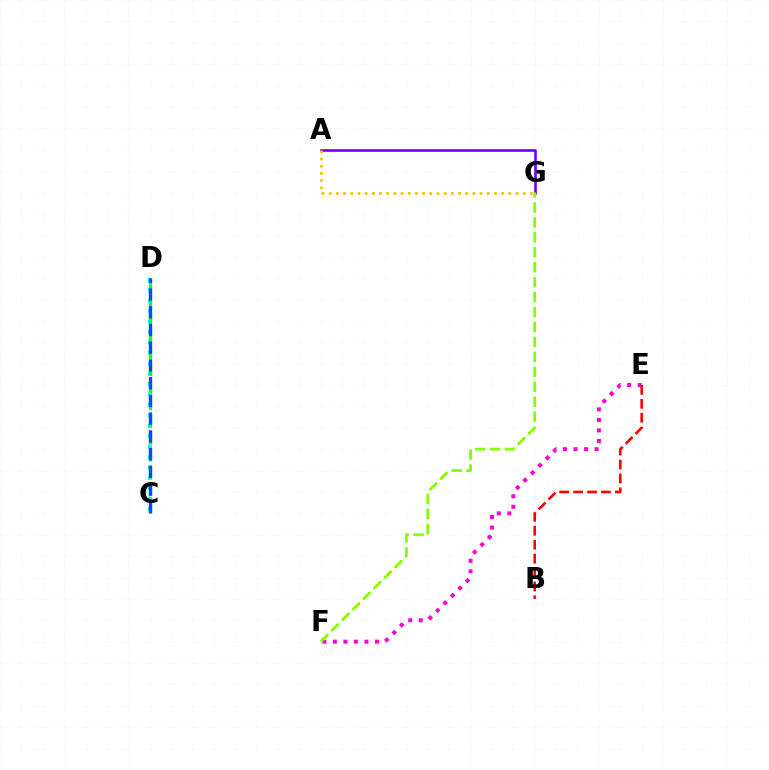{('C', 'D'): [{'color': '#00fff6', 'line_style': 'dotted', 'thickness': 2.83}, {'color': '#00ff39', 'line_style': 'dashed', 'thickness': 2.33}, {'color': '#004bff', 'line_style': 'dashed', 'thickness': 2.41}], ('A', 'G'): [{'color': '#7200ff', 'line_style': 'solid', 'thickness': 1.9}, {'color': '#ffbd00', 'line_style': 'dotted', 'thickness': 1.95}], ('E', 'F'): [{'color': '#ff00cf', 'line_style': 'dotted', 'thickness': 2.86}], ('F', 'G'): [{'color': '#84ff00', 'line_style': 'dashed', 'thickness': 2.03}], ('B', 'E'): [{'color': '#ff0000', 'line_style': 'dashed', 'thickness': 1.89}]}